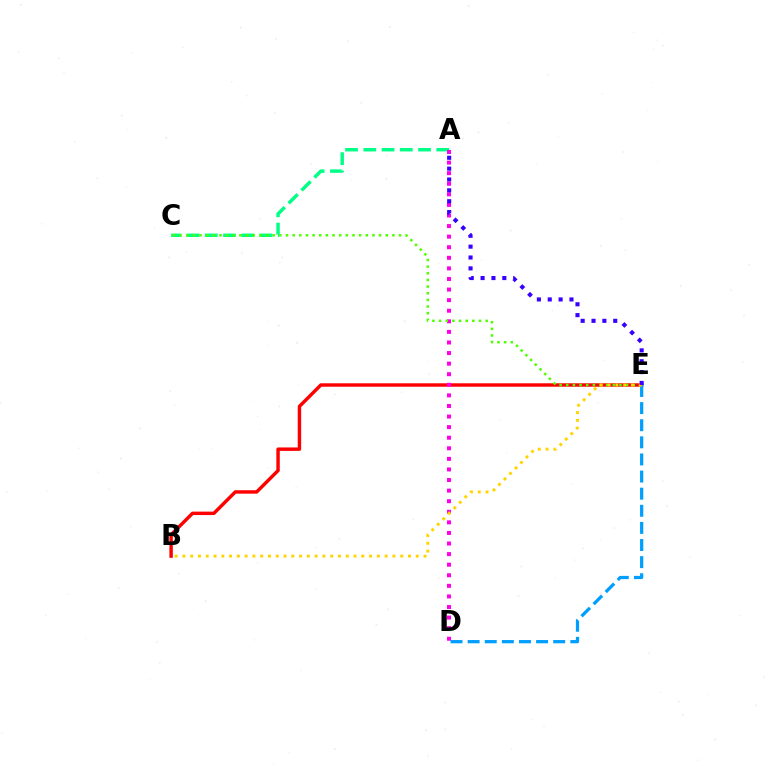{('B', 'E'): [{'color': '#ff0000', 'line_style': 'solid', 'thickness': 2.47}, {'color': '#ffd500', 'line_style': 'dotted', 'thickness': 2.11}], ('A', 'C'): [{'color': '#00ff86', 'line_style': 'dashed', 'thickness': 2.48}], ('A', 'D'): [{'color': '#ff00ed', 'line_style': 'dotted', 'thickness': 2.88}], ('D', 'E'): [{'color': '#009eff', 'line_style': 'dashed', 'thickness': 2.33}], ('C', 'E'): [{'color': '#4fff00', 'line_style': 'dotted', 'thickness': 1.81}], ('A', 'E'): [{'color': '#3700ff', 'line_style': 'dotted', 'thickness': 2.95}]}